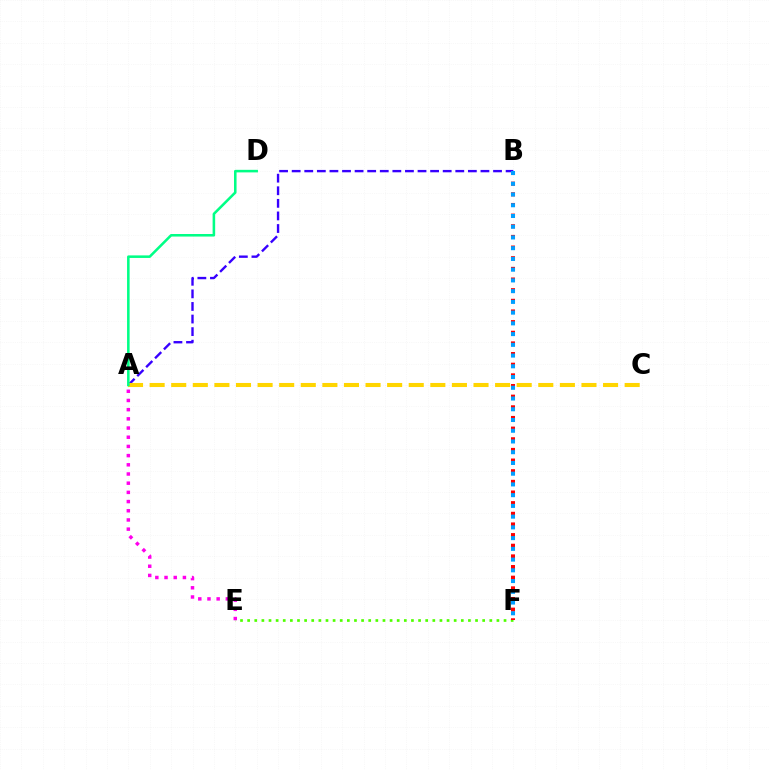{('E', 'F'): [{'color': '#4fff00', 'line_style': 'dotted', 'thickness': 1.94}], ('B', 'F'): [{'color': '#ff0000', 'line_style': 'dotted', 'thickness': 2.89}, {'color': '#009eff', 'line_style': 'dotted', 'thickness': 2.92}], ('A', 'B'): [{'color': '#3700ff', 'line_style': 'dashed', 'thickness': 1.71}], ('A', 'C'): [{'color': '#ffd500', 'line_style': 'dashed', 'thickness': 2.93}], ('A', 'D'): [{'color': '#00ff86', 'line_style': 'solid', 'thickness': 1.84}], ('A', 'E'): [{'color': '#ff00ed', 'line_style': 'dotted', 'thickness': 2.5}]}